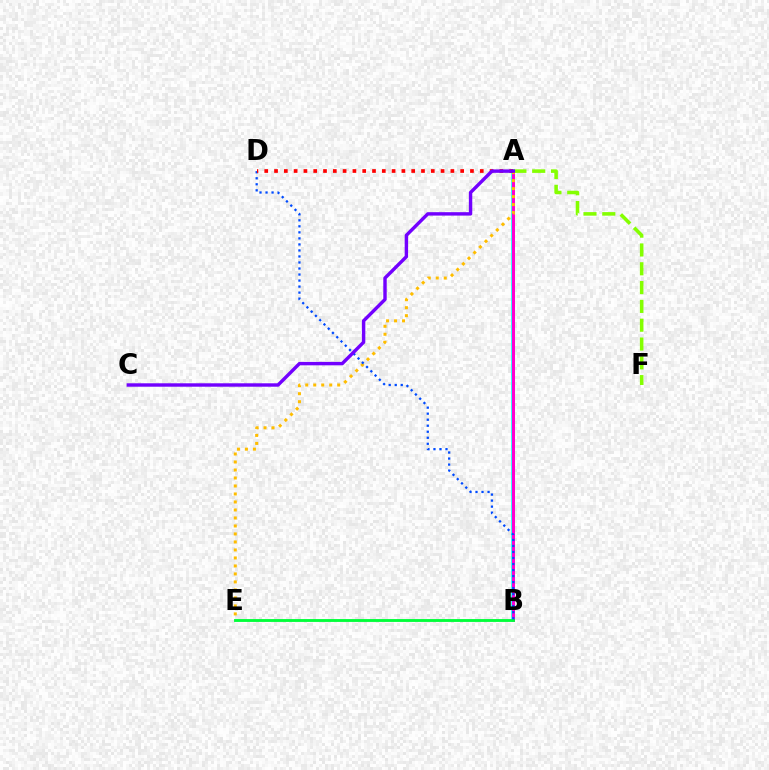{('A', 'B'): [{'color': '#00fff6', 'line_style': 'solid', 'thickness': 2.55}, {'color': '#ff00cf', 'line_style': 'solid', 'thickness': 2.17}], ('A', 'F'): [{'color': '#84ff00', 'line_style': 'dashed', 'thickness': 2.56}], ('B', 'E'): [{'color': '#00ff39', 'line_style': 'solid', 'thickness': 2.06}], ('A', 'E'): [{'color': '#ffbd00', 'line_style': 'dotted', 'thickness': 2.17}], ('B', 'D'): [{'color': '#004bff', 'line_style': 'dotted', 'thickness': 1.64}], ('A', 'D'): [{'color': '#ff0000', 'line_style': 'dotted', 'thickness': 2.66}], ('A', 'C'): [{'color': '#7200ff', 'line_style': 'solid', 'thickness': 2.46}]}